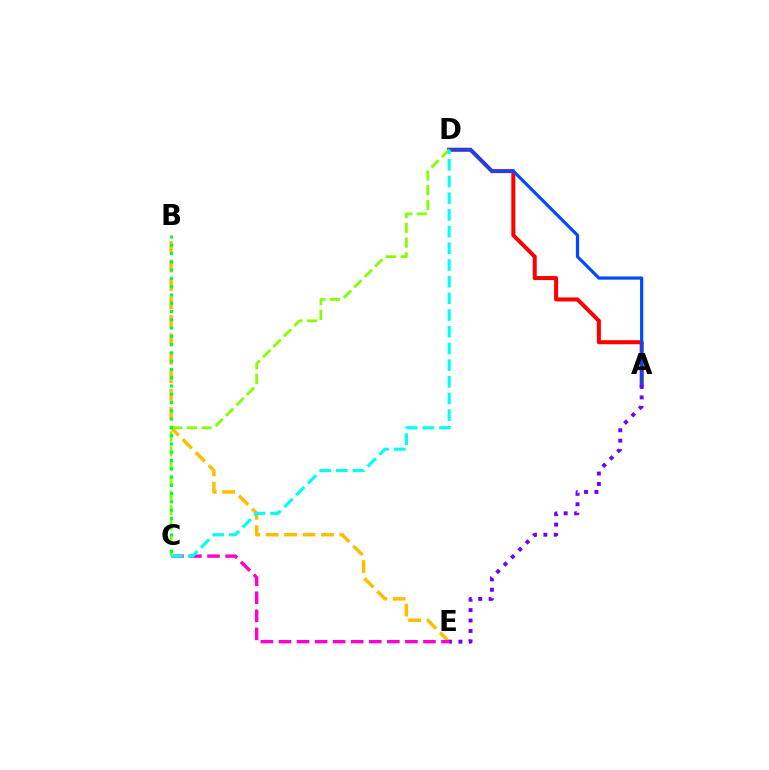{('A', 'D'): [{'color': '#ff0000', 'line_style': 'solid', 'thickness': 2.9}, {'color': '#004bff', 'line_style': 'solid', 'thickness': 2.31}], ('B', 'E'): [{'color': '#ffbd00', 'line_style': 'dashed', 'thickness': 2.51}], ('C', 'E'): [{'color': '#ff00cf', 'line_style': 'dashed', 'thickness': 2.45}], ('C', 'D'): [{'color': '#84ff00', 'line_style': 'dashed', 'thickness': 2.0}, {'color': '#00fff6', 'line_style': 'dashed', 'thickness': 2.27}], ('B', 'C'): [{'color': '#00ff39', 'line_style': 'dotted', 'thickness': 2.25}], ('A', 'E'): [{'color': '#7200ff', 'line_style': 'dotted', 'thickness': 2.83}]}